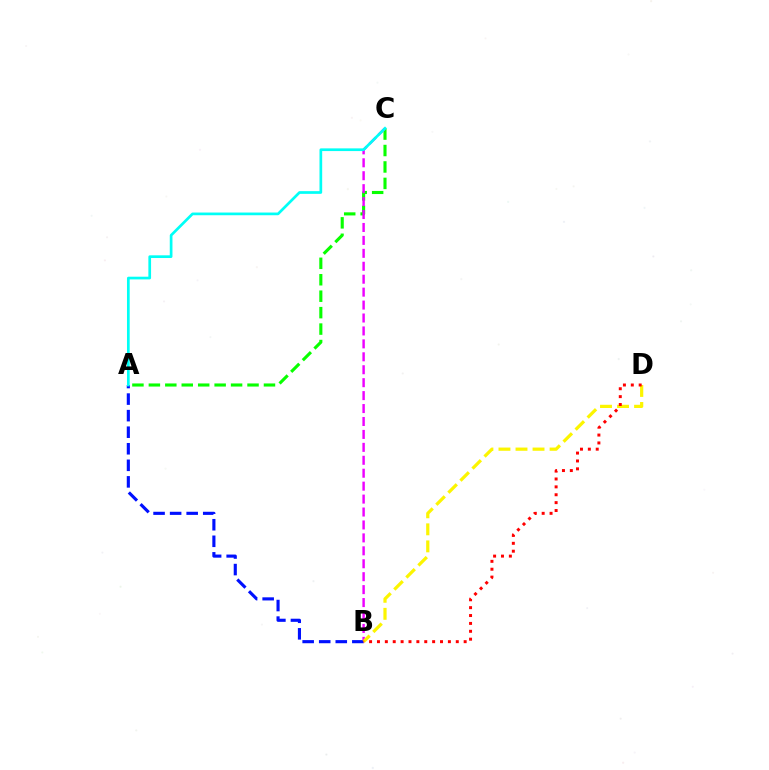{('A', 'C'): [{'color': '#08ff00', 'line_style': 'dashed', 'thickness': 2.23}, {'color': '#00fff6', 'line_style': 'solid', 'thickness': 1.94}], ('B', 'C'): [{'color': '#ee00ff', 'line_style': 'dashed', 'thickness': 1.76}], ('A', 'B'): [{'color': '#0010ff', 'line_style': 'dashed', 'thickness': 2.25}], ('B', 'D'): [{'color': '#fcf500', 'line_style': 'dashed', 'thickness': 2.31}, {'color': '#ff0000', 'line_style': 'dotted', 'thickness': 2.14}]}